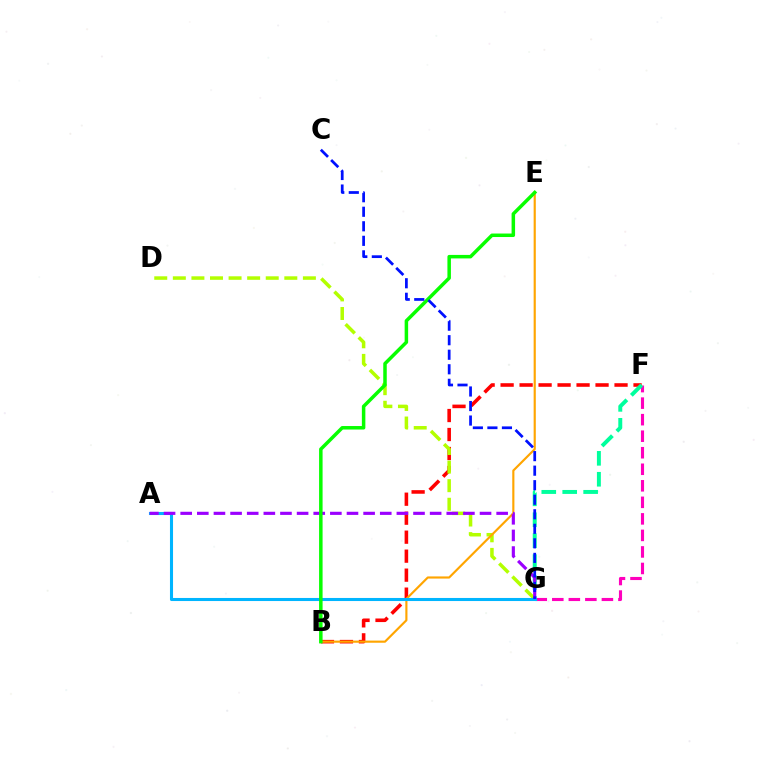{('B', 'F'): [{'color': '#ff0000', 'line_style': 'dashed', 'thickness': 2.58}], ('F', 'G'): [{'color': '#ff00bd', 'line_style': 'dashed', 'thickness': 2.25}, {'color': '#00ff9d', 'line_style': 'dashed', 'thickness': 2.84}], ('D', 'G'): [{'color': '#b3ff00', 'line_style': 'dashed', 'thickness': 2.52}], ('B', 'E'): [{'color': '#ffa500', 'line_style': 'solid', 'thickness': 1.55}, {'color': '#08ff00', 'line_style': 'solid', 'thickness': 2.52}], ('A', 'G'): [{'color': '#00b5ff', 'line_style': 'solid', 'thickness': 2.21}, {'color': '#9b00ff', 'line_style': 'dashed', 'thickness': 2.26}], ('C', 'G'): [{'color': '#0010ff', 'line_style': 'dashed', 'thickness': 1.97}]}